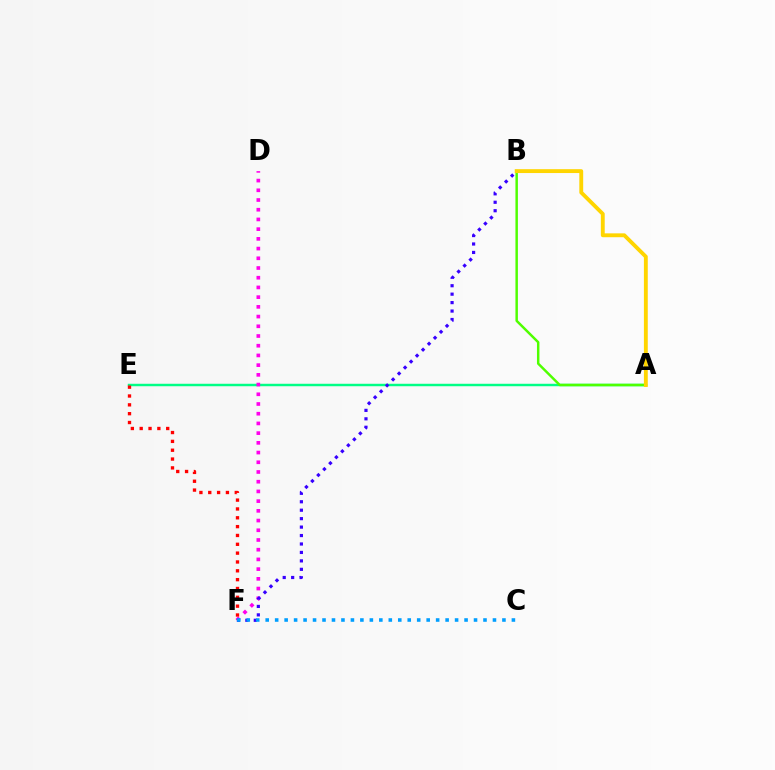{('A', 'E'): [{'color': '#00ff86', 'line_style': 'solid', 'thickness': 1.77}], ('A', 'B'): [{'color': '#4fff00', 'line_style': 'solid', 'thickness': 1.77}, {'color': '#ffd500', 'line_style': 'solid', 'thickness': 2.78}], ('D', 'F'): [{'color': '#ff00ed', 'line_style': 'dotted', 'thickness': 2.64}], ('B', 'F'): [{'color': '#3700ff', 'line_style': 'dotted', 'thickness': 2.3}], ('E', 'F'): [{'color': '#ff0000', 'line_style': 'dotted', 'thickness': 2.4}], ('C', 'F'): [{'color': '#009eff', 'line_style': 'dotted', 'thickness': 2.57}]}